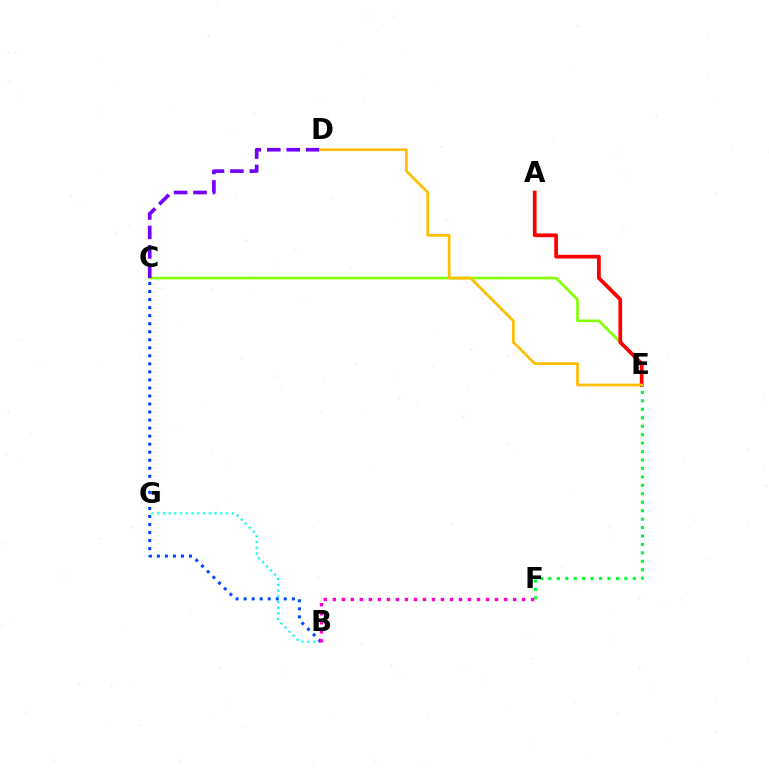{('C', 'E'): [{'color': '#84ff00', 'line_style': 'solid', 'thickness': 1.9}], ('B', 'G'): [{'color': '#00fff6', 'line_style': 'dotted', 'thickness': 1.56}], ('B', 'C'): [{'color': '#004bff', 'line_style': 'dotted', 'thickness': 2.18}], ('C', 'D'): [{'color': '#7200ff', 'line_style': 'dashed', 'thickness': 2.64}], ('A', 'E'): [{'color': '#ff0000', 'line_style': 'solid', 'thickness': 2.69}], ('D', 'E'): [{'color': '#ffbd00', 'line_style': 'solid', 'thickness': 1.93}], ('E', 'F'): [{'color': '#00ff39', 'line_style': 'dotted', 'thickness': 2.29}], ('B', 'F'): [{'color': '#ff00cf', 'line_style': 'dotted', 'thickness': 2.45}]}